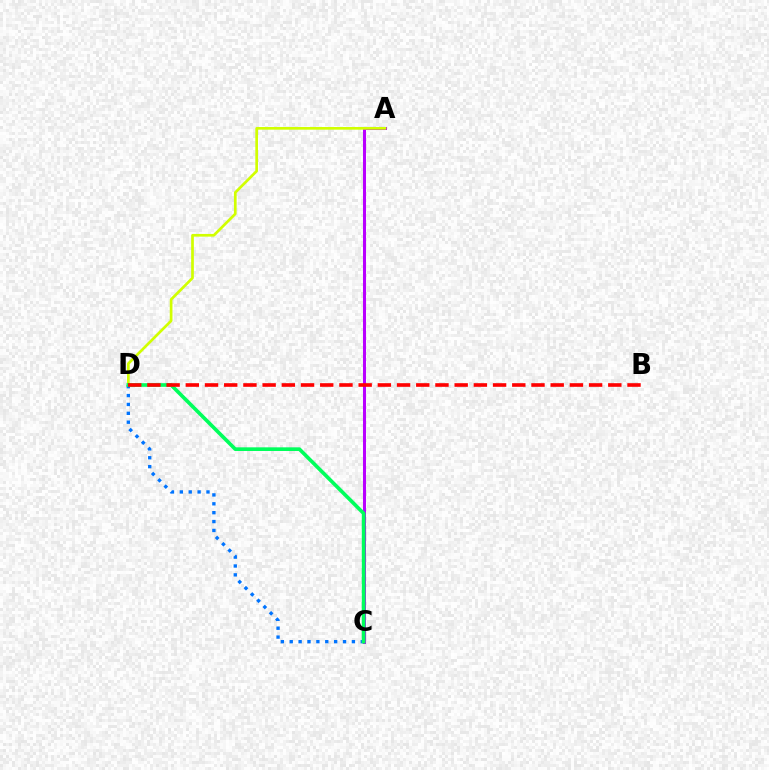{('A', 'C'): [{'color': '#b900ff', 'line_style': 'solid', 'thickness': 2.18}], ('A', 'D'): [{'color': '#d1ff00', 'line_style': 'solid', 'thickness': 1.94}], ('C', 'D'): [{'color': '#0074ff', 'line_style': 'dotted', 'thickness': 2.41}, {'color': '#00ff5c', 'line_style': 'solid', 'thickness': 2.64}], ('B', 'D'): [{'color': '#ff0000', 'line_style': 'dashed', 'thickness': 2.61}]}